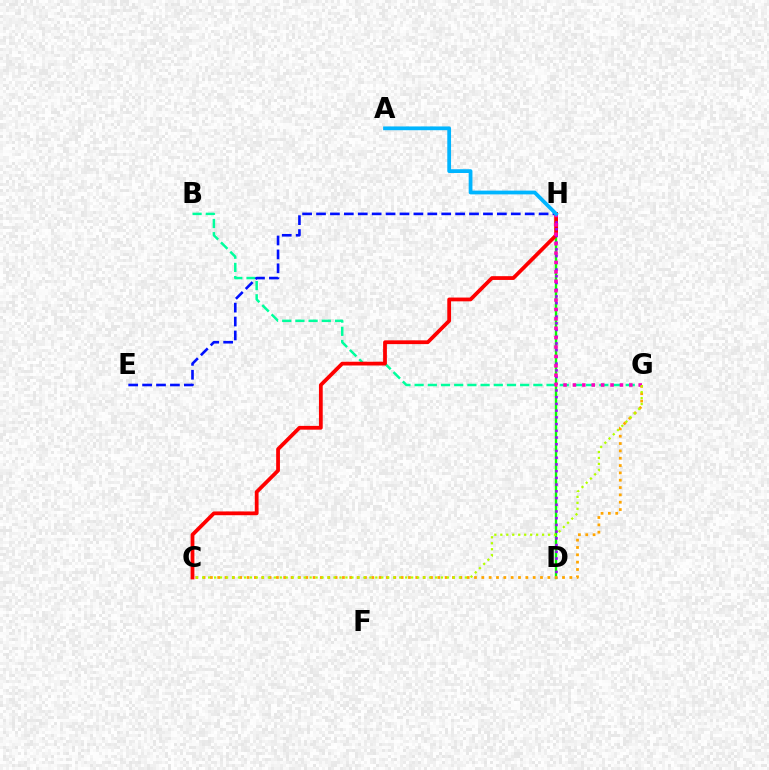{('B', 'G'): [{'color': '#00ff9d', 'line_style': 'dashed', 'thickness': 1.79}], ('D', 'H'): [{'color': '#08ff00', 'line_style': 'solid', 'thickness': 1.71}, {'color': '#9b00ff', 'line_style': 'dotted', 'thickness': 1.83}], ('E', 'H'): [{'color': '#0010ff', 'line_style': 'dashed', 'thickness': 1.89}], ('C', 'H'): [{'color': '#ff0000', 'line_style': 'solid', 'thickness': 2.72}], ('C', 'G'): [{'color': '#ffa500', 'line_style': 'dotted', 'thickness': 1.99}, {'color': '#b3ff00', 'line_style': 'dotted', 'thickness': 1.62}], ('G', 'H'): [{'color': '#ff00bd', 'line_style': 'dotted', 'thickness': 2.55}], ('A', 'H'): [{'color': '#00b5ff', 'line_style': 'solid', 'thickness': 2.71}]}